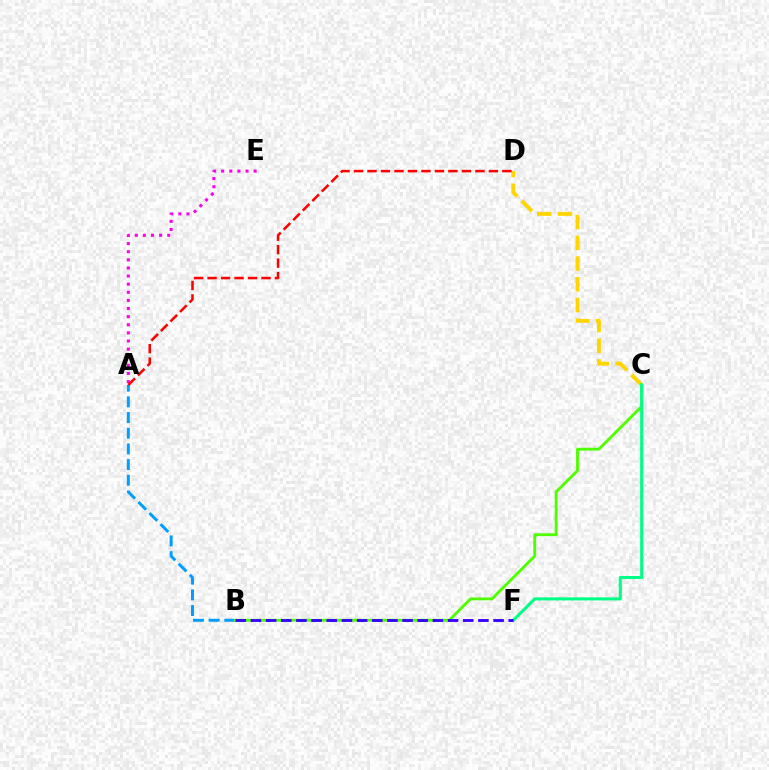{('C', 'D'): [{'color': '#ffd500', 'line_style': 'dashed', 'thickness': 2.82}], ('A', 'B'): [{'color': '#009eff', 'line_style': 'dashed', 'thickness': 2.13}], ('B', 'C'): [{'color': '#4fff00', 'line_style': 'solid', 'thickness': 2.06}], ('A', 'E'): [{'color': '#ff00ed', 'line_style': 'dotted', 'thickness': 2.21}], ('A', 'D'): [{'color': '#ff0000', 'line_style': 'dashed', 'thickness': 1.83}], ('C', 'F'): [{'color': '#00ff86', 'line_style': 'solid', 'thickness': 2.2}], ('B', 'F'): [{'color': '#3700ff', 'line_style': 'dashed', 'thickness': 2.06}]}